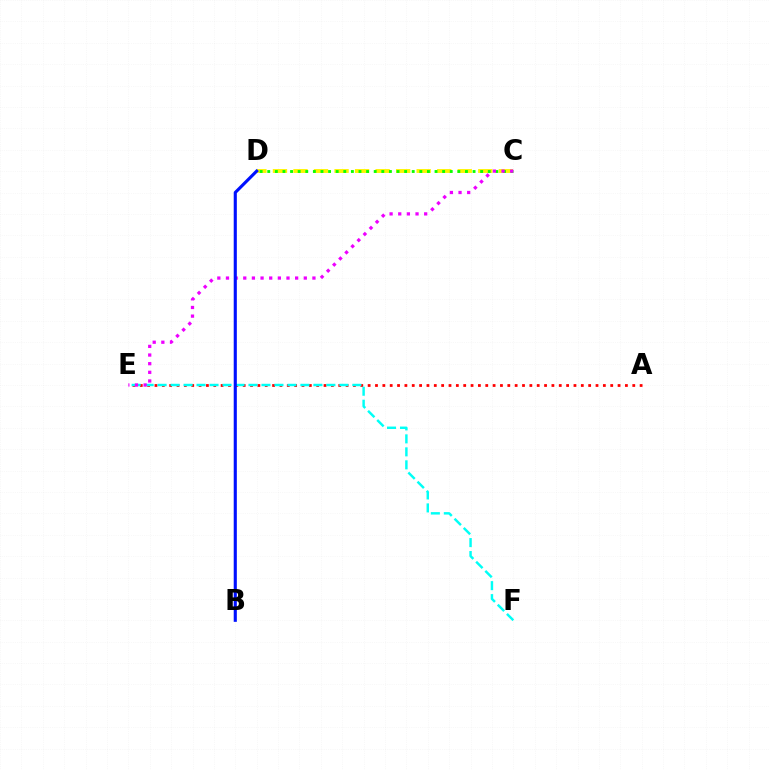{('A', 'E'): [{'color': '#ff0000', 'line_style': 'dotted', 'thickness': 2.0}], ('C', 'D'): [{'color': '#fcf500', 'line_style': 'dashed', 'thickness': 2.79}, {'color': '#08ff00', 'line_style': 'dotted', 'thickness': 2.07}], ('E', 'F'): [{'color': '#00fff6', 'line_style': 'dashed', 'thickness': 1.76}], ('C', 'E'): [{'color': '#ee00ff', 'line_style': 'dotted', 'thickness': 2.35}], ('B', 'D'): [{'color': '#0010ff', 'line_style': 'solid', 'thickness': 2.25}]}